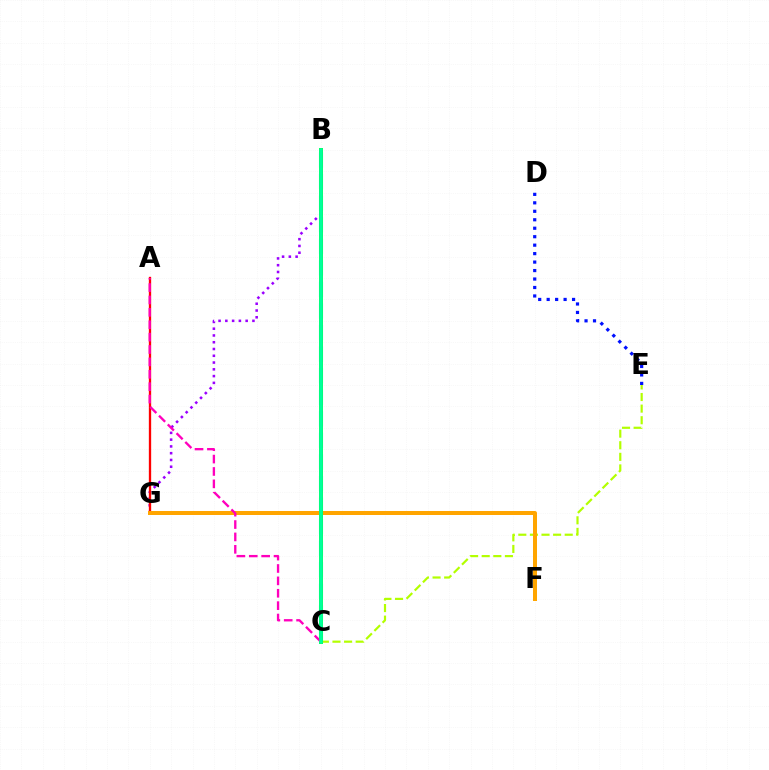{('C', 'E'): [{'color': '#b3ff00', 'line_style': 'dashed', 'thickness': 1.58}], ('B', 'G'): [{'color': '#9b00ff', 'line_style': 'dotted', 'thickness': 1.84}], ('B', 'C'): [{'color': '#00b5ff', 'line_style': 'dashed', 'thickness': 2.93}, {'color': '#08ff00', 'line_style': 'solid', 'thickness': 2.86}, {'color': '#00ff9d', 'line_style': 'solid', 'thickness': 2.59}], ('A', 'G'): [{'color': '#ff0000', 'line_style': 'solid', 'thickness': 1.67}], ('F', 'G'): [{'color': '#ffa500', 'line_style': 'solid', 'thickness': 2.87}], ('D', 'E'): [{'color': '#0010ff', 'line_style': 'dotted', 'thickness': 2.3}], ('A', 'C'): [{'color': '#ff00bd', 'line_style': 'dashed', 'thickness': 1.68}]}